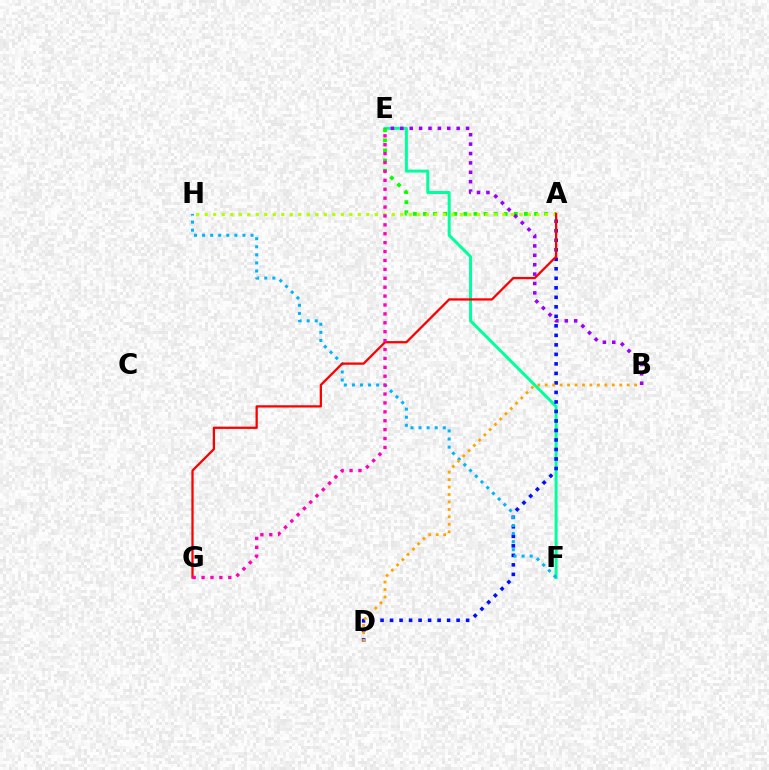{('E', 'F'): [{'color': '#00ff9d', 'line_style': 'solid', 'thickness': 2.15}], ('A', 'D'): [{'color': '#0010ff', 'line_style': 'dotted', 'thickness': 2.58}], ('A', 'E'): [{'color': '#08ff00', 'line_style': 'dotted', 'thickness': 2.74}], ('F', 'H'): [{'color': '#00b5ff', 'line_style': 'dotted', 'thickness': 2.19}], ('A', 'H'): [{'color': '#b3ff00', 'line_style': 'dotted', 'thickness': 2.31}], ('A', 'G'): [{'color': '#ff0000', 'line_style': 'solid', 'thickness': 1.64}], ('E', 'G'): [{'color': '#ff00bd', 'line_style': 'dotted', 'thickness': 2.42}], ('B', 'E'): [{'color': '#9b00ff', 'line_style': 'dotted', 'thickness': 2.55}], ('B', 'D'): [{'color': '#ffa500', 'line_style': 'dotted', 'thickness': 2.02}]}